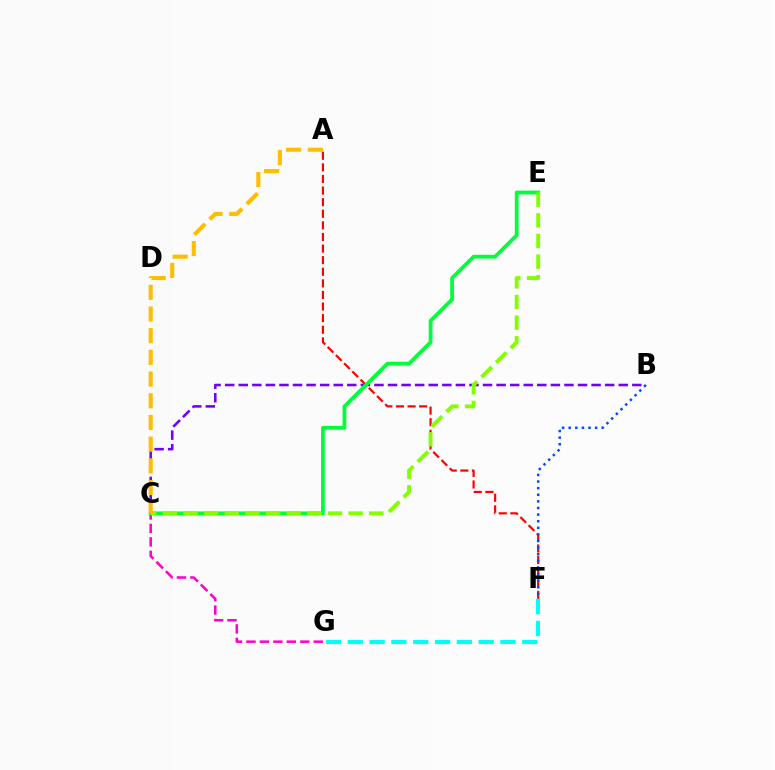{('A', 'F'): [{'color': '#ff0000', 'line_style': 'dashed', 'thickness': 1.58}], ('B', 'C'): [{'color': '#7200ff', 'line_style': 'dashed', 'thickness': 1.84}], ('C', 'G'): [{'color': '#ff00cf', 'line_style': 'dashed', 'thickness': 1.83}], ('C', 'E'): [{'color': '#00ff39', 'line_style': 'solid', 'thickness': 2.71}, {'color': '#84ff00', 'line_style': 'dashed', 'thickness': 2.8}], ('B', 'F'): [{'color': '#004bff', 'line_style': 'dotted', 'thickness': 1.8}], ('F', 'G'): [{'color': '#00fff6', 'line_style': 'dashed', 'thickness': 2.96}], ('A', 'C'): [{'color': '#ffbd00', 'line_style': 'dashed', 'thickness': 2.95}]}